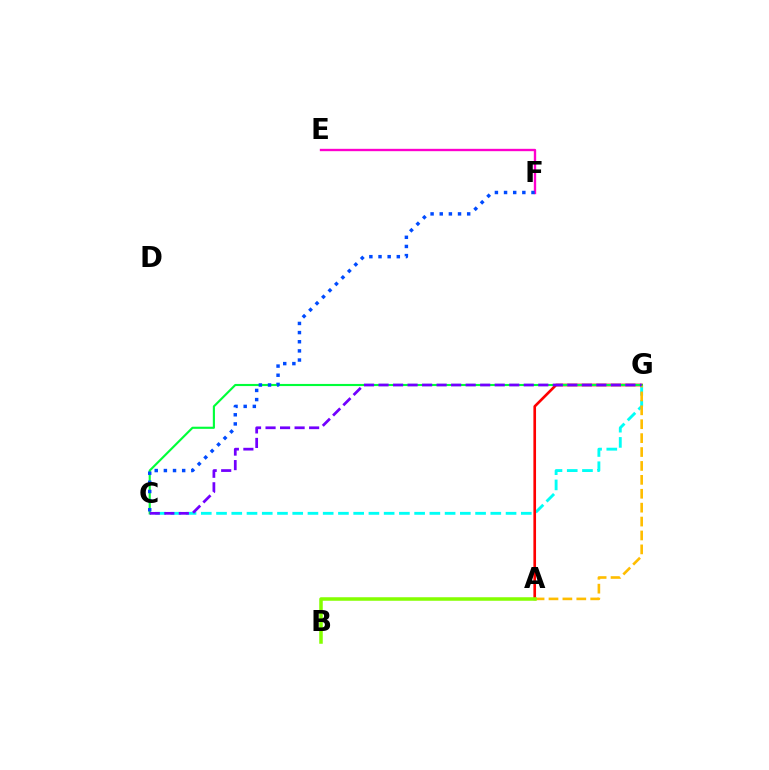{('C', 'G'): [{'color': '#00fff6', 'line_style': 'dashed', 'thickness': 2.07}, {'color': '#00ff39', 'line_style': 'solid', 'thickness': 1.54}, {'color': '#7200ff', 'line_style': 'dashed', 'thickness': 1.97}], ('A', 'G'): [{'color': '#ff0000', 'line_style': 'solid', 'thickness': 1.91}, {'color': '#ffbd00', 'line_style': 'dashed', 'thickness': 1.89}], ('E', 'F'): [{'color': '#ff00cf', 'line_style': 'solid', 'thickness': 1.7}], ('A', 'B'): [{'color': '#84ff00', 'line_style': 'solid', 'thickness': 2.53}], ('C', 'F'): [{'color': '#004bff', 'line_style': 'dotted', 'thickness': 2.49}]}